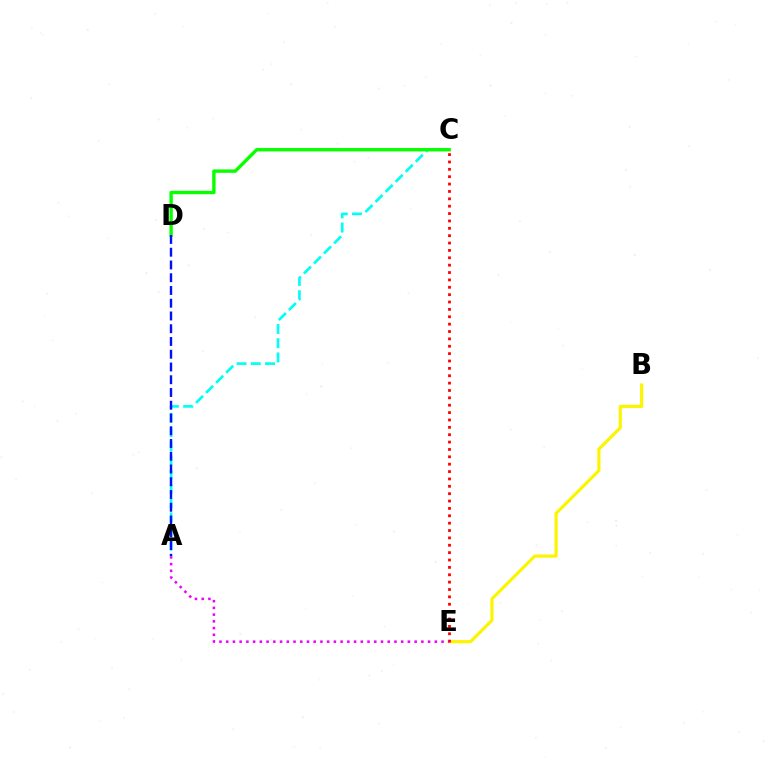{('B', 'E'): [{'color': '#fcf500', 'line_style': 'solid', 'thickness': 2.28}], ('C', 'E'): [{'color': '#ff0000', 'line_style': 'dotted', 'thickness': 2.0}], ('A', 'E'): [{'color': '#ee00ff', 'line_style': 'dotted', 'thickness': 1.83}], ('A', 'C'): [{'color': '#00fff6', 'line_style': 'dashed', 'thickness': 1.93}], ('C', 'D'): [{'color': '#08ff00', 'line_style': 'solid', 'thickness': 2.44}], ('A', 'D'): [{'color': '#0010ff', 'line_style': 'dashed', 'thickness': 1.73}]}